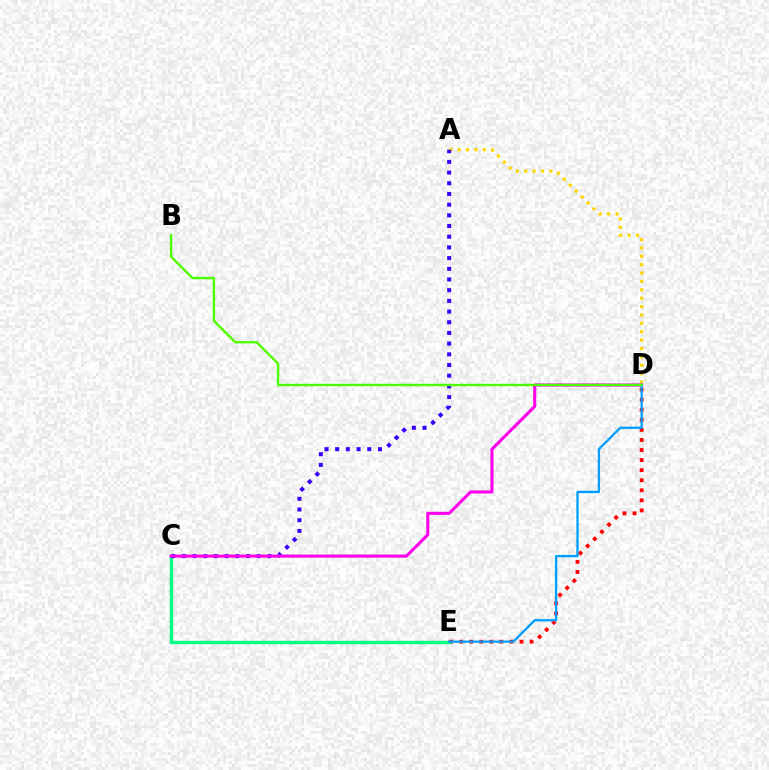{('D', 'E'): [{'color': '#ff0000', 'line_style': 'dotted', 'thickness': 2.73}, {'color': '#009eff', 'line_style': 'solid', 'thickness': 1.65}], ('C', 'E'): [{'color': '#00ff86', 'line_style': 'solid', 'thickness': 2.49}], ('A', 'D'): [{'color': '#ffd500', 'line_style': 'dotted', 'thickness': 2.28}], ('A', 'C'): [{'color': '#3700ff', 'line_style': 'dotted', 'thickness': 2.91}], ('C', 'D'): [{'color': '#ff00ed', 'line_style': 'solid', 'thickness': 2.21}], ('B', 'D'): [{'color': '#4fff00', 'line_style': 'solid', 'thickness': 1.74}]}